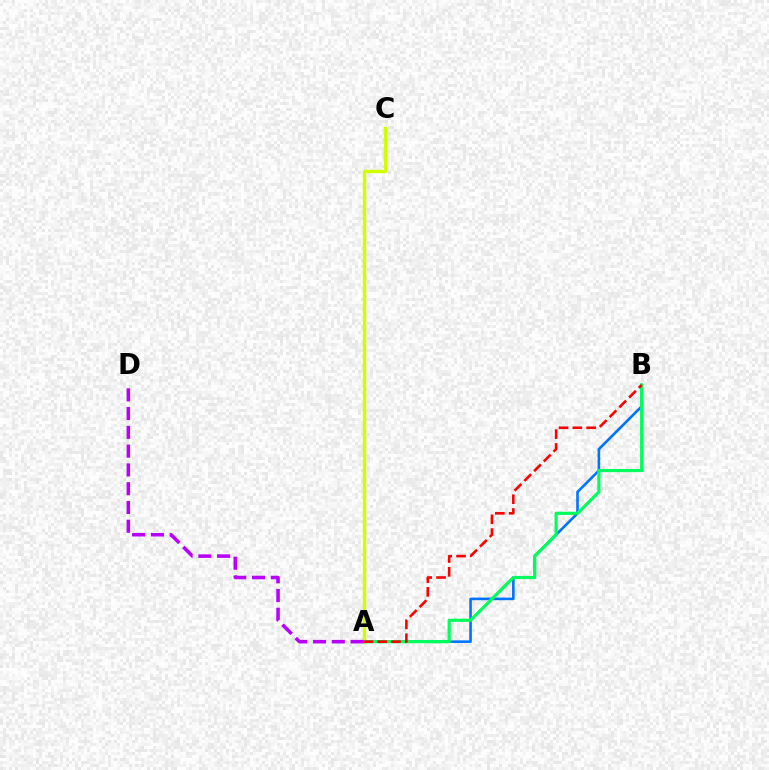{('A', 'B'): [{'color': '#0074ff', 'line_style': 'solid', 'thickness': 1.87}, {'color': '#00ff5c', 'line_style': 'solid', 'thickness': 2.29}, {'color': '#ff0000', 'line_style': 'dashed', 'thickness': 1.88}], ('A', 'C'): [{'color': '#d1ff00', 'line_style': 'solid', 'thickness': 2.48}], ('A', 'D'): [{'color': '#b900ff', 'line_style': 'dashed', 'thickness': 2.55}]}